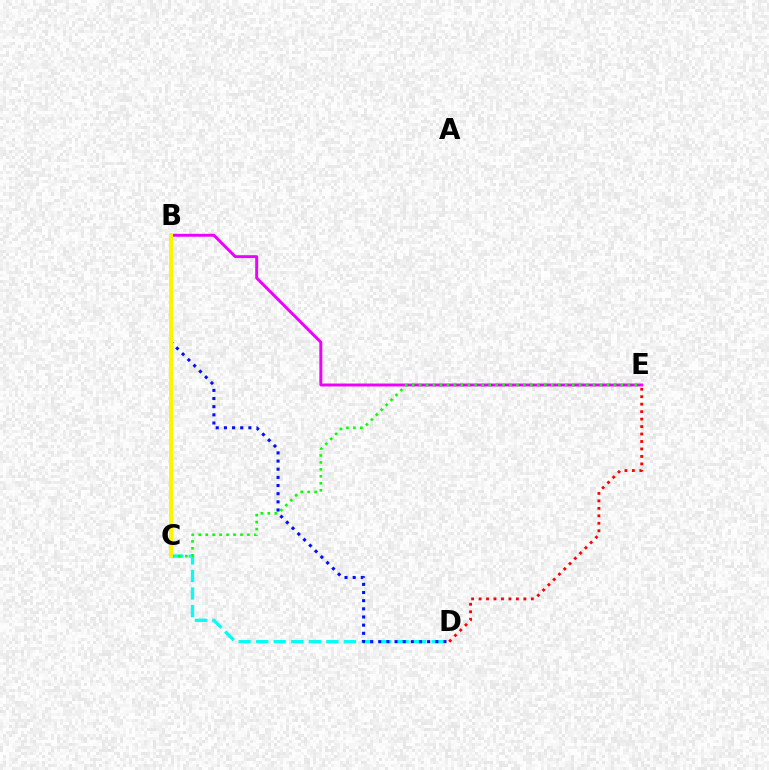{('B', 'E'): [{'color': '#ee00ff', 'line_style': 'solid', 'thickness': 2.12}], ('C', 'D'): [{'color': '#00fff6', 'line_style': 'dashed', 'thickness': 2.38}], ('D', 'E'): [{'color': '#ff0000', 'line_style': 'dotted', 'thickness': 2.03}], ('C', 'E'): [{'color': '#08ff00', 'line_style': 'dotted', 'thickness': 1.89}], ('B', 'D'): [{'color': '#0010ff', 'line_style': 'dotted', 'thickness': 2.22}], ('B', 'C'): [{'color': '#fcf500', 'line_style': 'solid', 'thickness': 2.9}]}